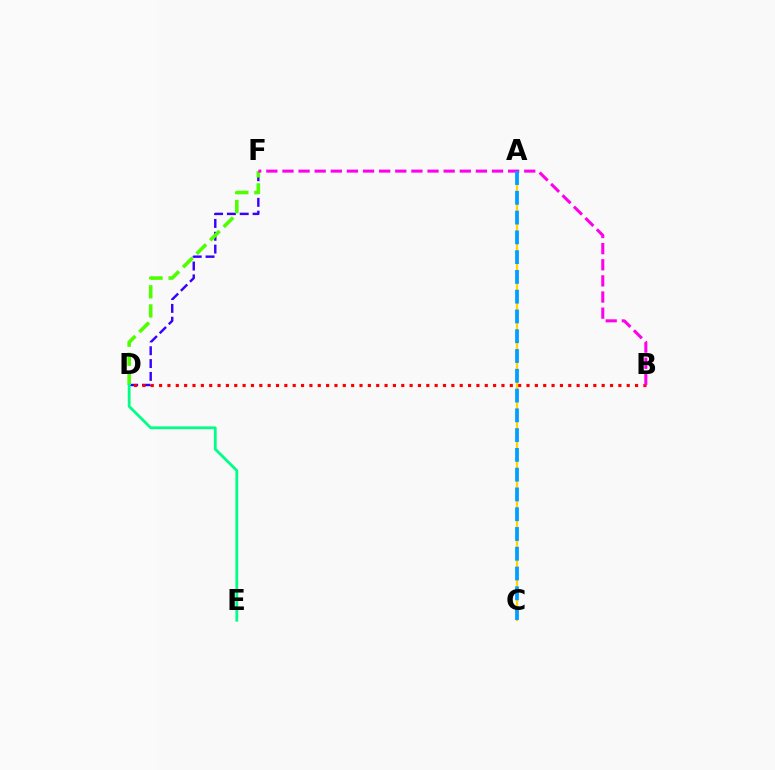{('D', 'F'): [{'color': '#3700ff', 'line_style': 'dashed', 'thickness': 1.74}, {'color': '#4fff00', 'line_style': 'dashed', 'thickness': 2.59}], ('B', 'D'): [{'color': '#ff0000', 'line_style': 'dotted', 'thickness': 2.27}], ('A', 'C'): [{'color': '#ffd500', 'line_style': 'solid', 'thickness': 1.62}, {'color': '#009eff', 'line_style': 'dashed', 'thickness': 2.69}], ('D', 'E'): [{'color': '#00ff86', 'line_style': 'solid', 'thickness': 2.01}], ('B', 'F'): [{'color': '#ff00ed', 'line_style': 'dashed', 'thickness': 2.19}]}